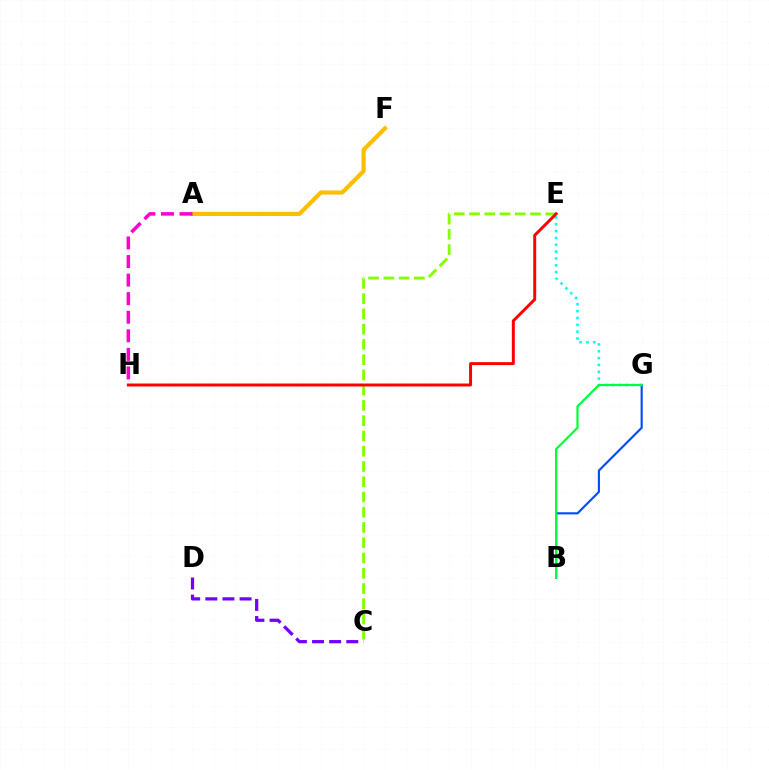{('A', 'F'): [{'color': '#ffbd00', 'line_style': 'solid', 'thickness': 2.99}], ('C', 'D'): [{'color': '#7200ff', 'line_style': 'dashed', 'thickness': 2.33}], ('E', 'G'): [{'color': '#00fff6', 'line_style': 'dotted', 'thickness': 1.86}], ('B', 'G'): [{'color': '#004bff', 'line_style': 'solid', 'thickness': 1.54}, {'color': '#00ff39', 'line_style': 'solid', 'thickness': 1.6}], ('C', 'E'): [{'color': '#84ff00', 'line_style': 'dashed', 'thickness': 2.07}], ('E', 'H'): [{'color': '#ff0000', 'line_style': 'solid', 'thickness': 2.13}], ('A', 'H'): [{'color': '#ff00cf', 'line_style': 'dashed', 'thickness': 2.52}]}